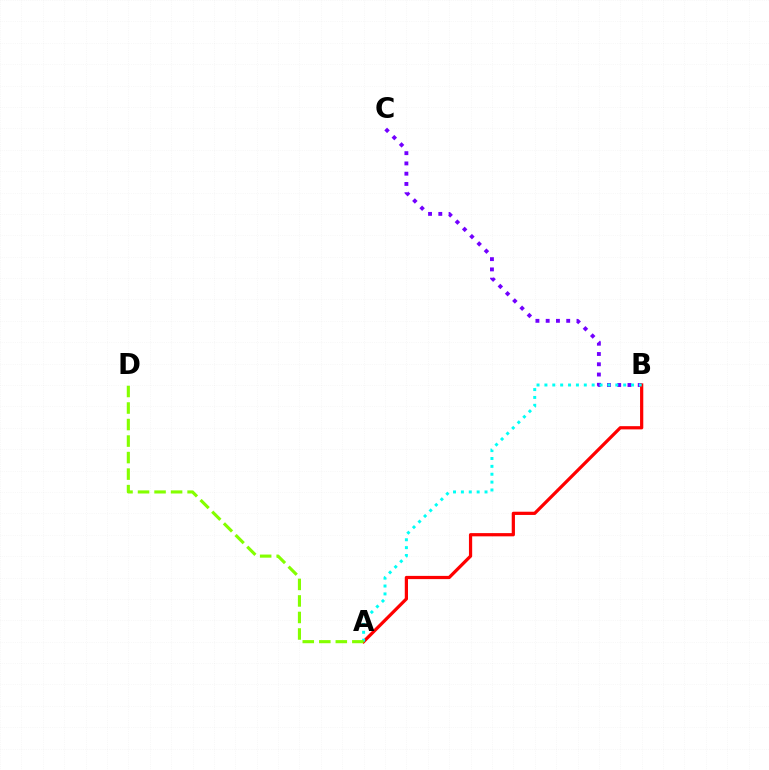{('B', 'C'): [{'color': '#7200ff', 'line_style': 'dotted', 'thickness': 2.79}], ('A', 'B'): [{'color': '#ff0000', 'line_style': 'solid', 'thickness': 2.32}, {'color': '#00fff6', 'line_style': 'dotted', 'thickness': 2.14}], ('A', 'D'): [{'color': '#84ff00', 'line_style': 'dashed', 'thickness': 2.24}]}